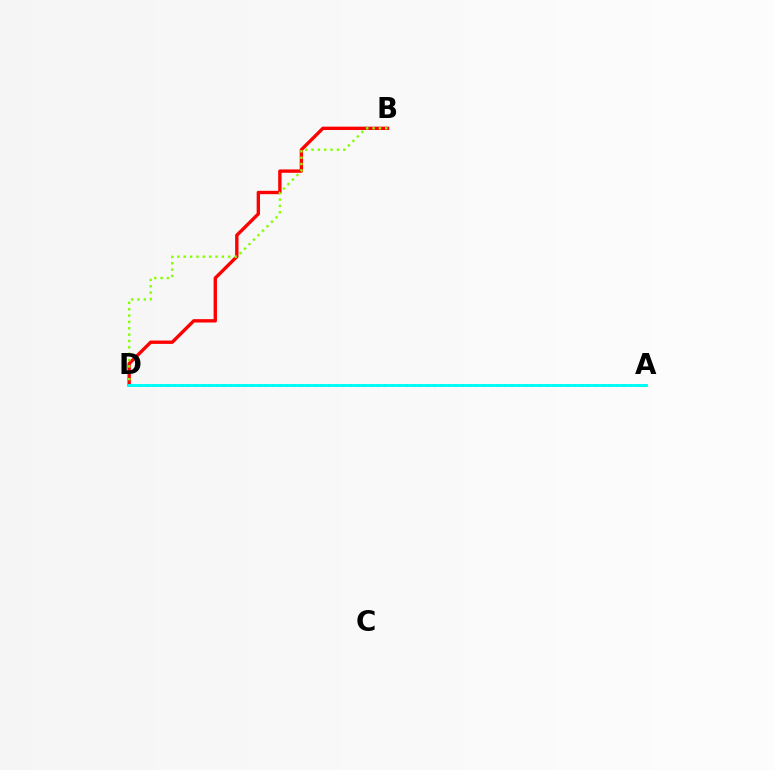{('B', 'D'): [{'color': '#ff0000', 'line_style': 'solid', 'thickness': 2.42}, {'color': '#84ff00', 'line_style': 'dotted', 'thickness': 1.73}], ('A', 'D'): [{'color': '#7200ff', 'line_style': 'dotted', 'thickness': 1.91}, {'color': '#00fff6', 'line_style': 'solid', 'thickness': 2.11}]}